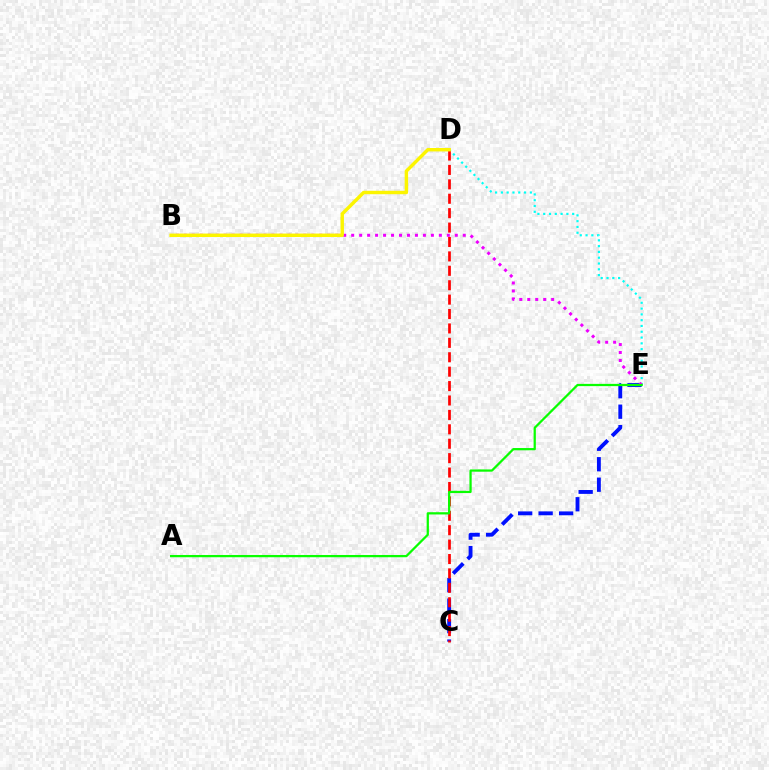{('C', 'E'): [{'color': '#0010ff', 'line_style': 'dashed', 'thickness': 2.78}], ('D', 'E'): [{'color': '#00fff6', 'line_style': 'dotted', 'thickness': 1.57}], ('B', 'E'): [{'color': '#ee00ff', 'line_style': 'dotted', 'thickness': 2.17}], ('C', 'D'): [{'color': '#ff0000', 'line_style': 'dashed', 'thickness': 1.96}], ('A', 'E'): [{'color': '#08ff00', 'line_style': 'solid', 'thickness': 1.62}], ('B', 'D'): [{'color': '#fcf500', 'line_style': 'solid', 'thickness': 2.48}]}